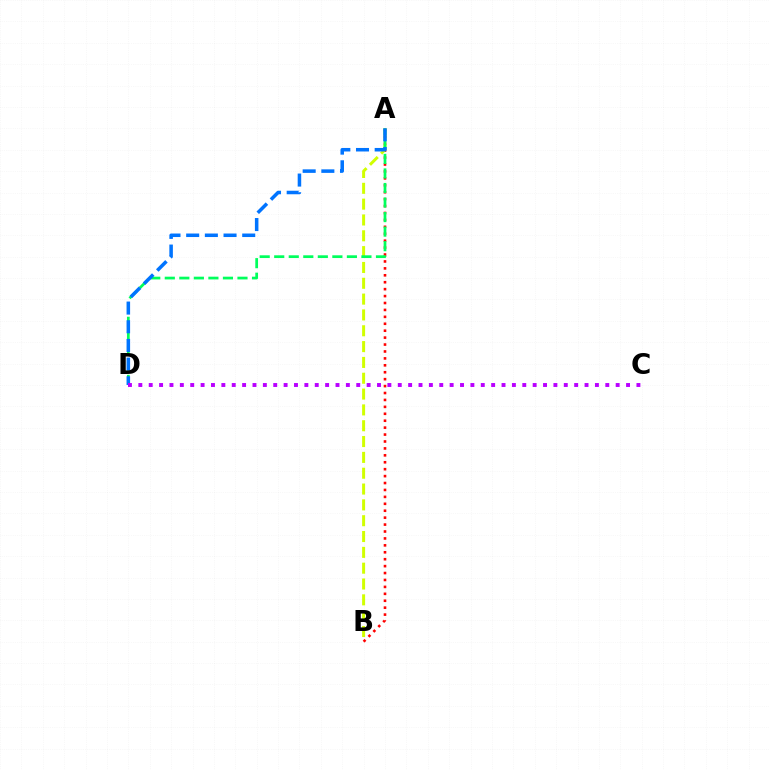{('A', 'B'): [{'color': '#ff0000', 'line_style': 'dotted', 'thickness': 1.88}, {'color': '#d1ff00', 'line_style': 'dashed', 'thickness': 2.15}], ('A', 'D'): [{'color': '#00ff5c', 'line_style': 'dashed', 'thickness': 1.97}, {'color': '#0074ff', 'line_style': 'dashed', 'thickness': 2.54}], ('C', 'D'): [{'color': '#b900ff', 'line_style': 'dotted', 'thickness': 2.82}]}